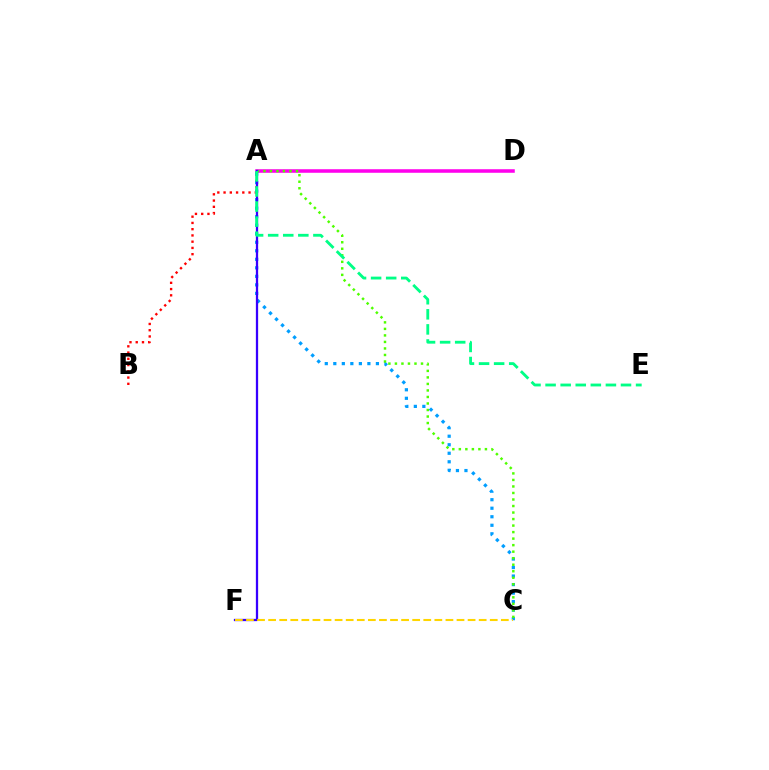{('A', 'D'): [{'color': '#ff00ed', 'line_style': 'solid', 'thickness': 2.55}], ('A', 'B'): [{'color': '#ff0000', 'line_style': 'dotted', 'thickness': 1.7}], ('A', 'C'): [{'color': '#009eff', 'line_style': 'dotted', 'thickness': 2.32}, {'color': '#4fff00', 'line_style': 'dotted', 'thickness': 1.77}], ('A', 'F'): [{'color': '#3700ff', 'line_style': 'solid', 'thickness': 1.64}], ('C', 'F'): [{'color': '#ffd500', 'line_style': 'dashed', 'thickness': 1.51}], ('A', 'E'): [{'color': '#00ff86', 'line_style': 'dashed', 'thickness': 2.05}]}